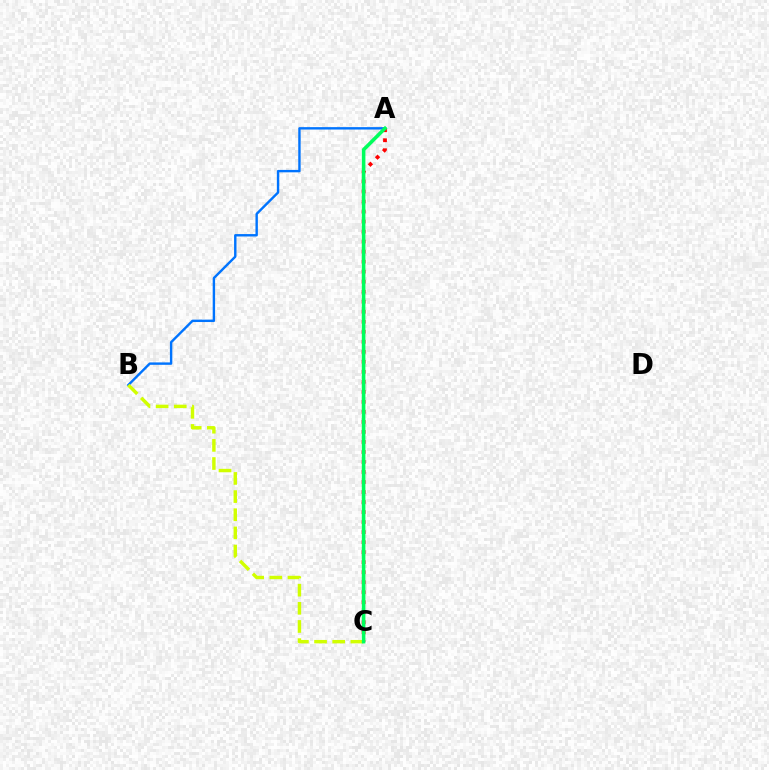{('A', 'C'): [{'color': '#b900ff', 'line_style': 'dashed', 'thickness': 1.77}, {'color': '#ff0000', 'line_style': 'dotted', 'thickness': 2.72}, {'color': '#00ff5c', 'line_style': 'solid', 'thickness': 2.58}], ('A', 'B'): [{'color': '#0074ff', 'line_style': 'solid', 'thickness': 1.73}], ('B', 'C'): [{'color': '#d1ff00', 'line_style': 'dashed', 'thickness': 2.47}]}